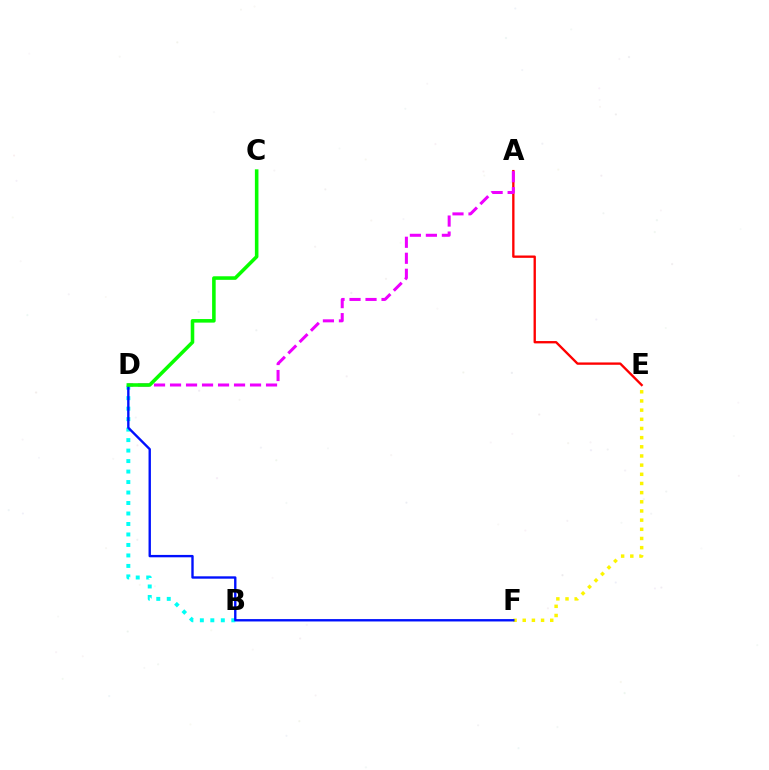{('A', 'E'): [{'color': '#ff0000', 'line_style': 'solid', 'thickness': 1.68}], ('A', 'D'): [{'color': '#ee00ff', 'line_style': 'dashed', 'thickness': 2.17}], ('E', 'F'): [{'color': '#fcf500', 'line_style': 'dotted', 'thickness': 2.49}], ('B', 'D'): [{'color': '#00fff6', 'line_style': 'dotted', 'thickness': 2.85}], ('D', 'F'): [{'color': '#0010ff', 'line_style': 'solid', 'thickness': 1.71}], ('C', 'D'): [{'color': '#08ff00', 'line_style': 'solid', 'thickness': 2.57}]}